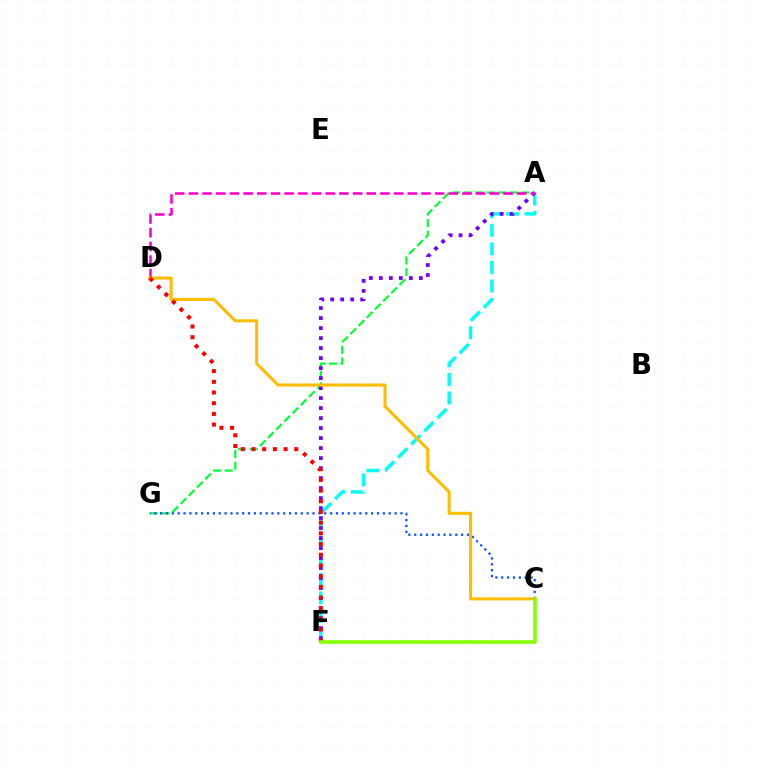{('A', 'G'): [{'color': '#00ff39', 'line_style': 'dashed', 'thickness': 1.57}], ('A', 'F'): [{'color': '#00fff6', 'line_style': 'dashed', 'thickness': 2.52}, {'color': '#7200ff', 'line_style': 'dotted', 'thickness': 2.72}], ('C', 'G'): [{'color': '#004bff', 'line_style': 'dotted', 'thickness': 1.59}], ('A', 'D'): [{'color': '#ff00cf', 'line_style': 'dashed', 'thickness': 1.86}], ('C', 'D'): [{'color': '#ffbd00', 'line_style': 'solid', 'thickness': 2.21}], ('D', 'F'): [{'color': '#ff0000', 'line_style': 'dotted', 'thickness': 2.91}], ('C', 'F'): [{'color': '#84ff00', 'line_style': 'solid', 'thickness': 2.59}]}